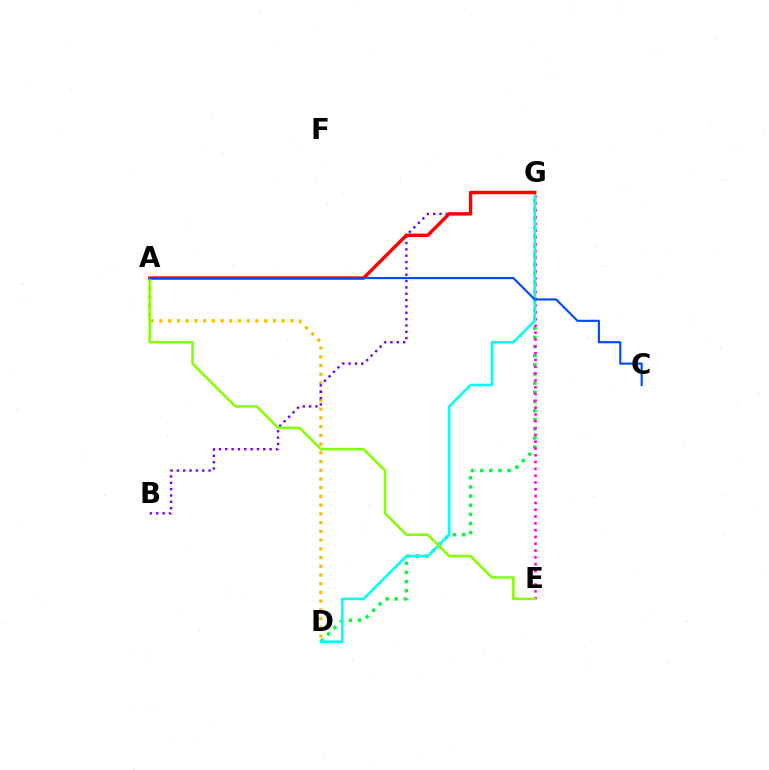{('D', 'G'): [{'color': '#00ff39', 'line_style': 'dotted', 'thickness': 2.48}, {'color': '#00fff6', 'line_style': 'solid', 'thickness': 1.87}], ('A', 'D'): [{'color': '#ffbd00', 'line_style': 'dotted', 'thickness': 2.37}], ('E', 'G'): [{'color': '#ff00cf', 'line_style': 'dotted', 'thickness': 1.85}], ('B', 'G'): [{'color': '#7200ff', 'line_style': 'dotted', 'thickness': 1.72}], ('A', 'G'): [{'color': '#ff0000', 'line_style': 'solid', 'thickness': 2.47}], ('A', 'E'): [{'color': '#84ff00', 'line_style': 'solid', 'thickness': 1.82}], ('A', 'C'): [{'color': '#004bff', 'line_style': 'solid', 'thickness': 1.55}]}